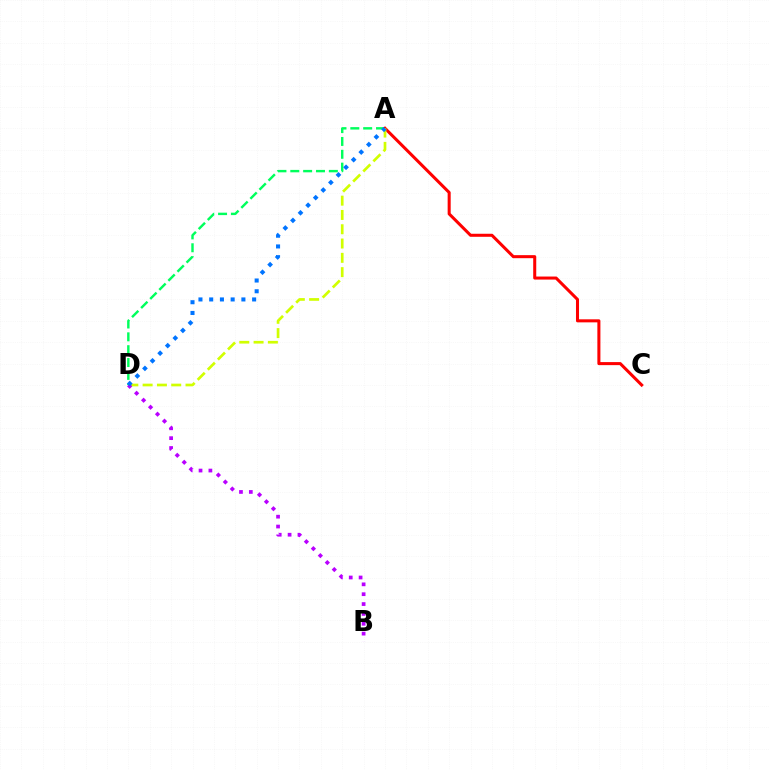{('A', 'D'): [{'color': '#00ff5c', 'line_style': 'dashed', 'thickness': 1.75}, {'color': '#d1ff00', 'line_style': 'dashed', 'thickness': 1.94}, {'color': '#0074ff', 'line_style': 'dotted', 'thickness': 2.92}], ('A', 'C'): [{'color': '#ff0000', 'line_style': 'solid', 'thickness': 2.19}], ('B', 'D'): [{'color': '#b900ff', 'line_style': 'dotted', 'thickness': 2.68}]}